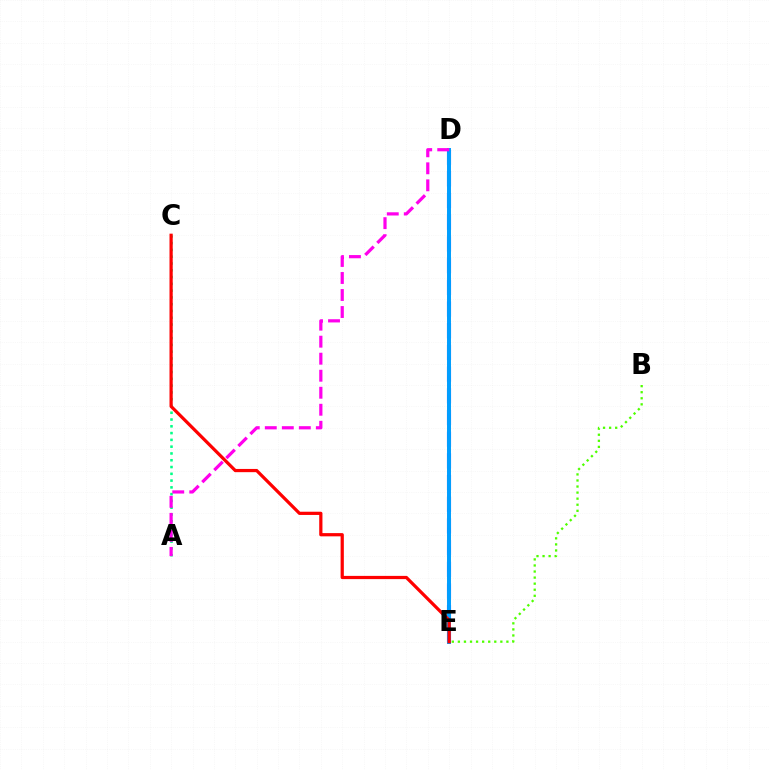{('D', 'E'): [{'color': '#3700ff', 'line_style': 'dashed', 'thickness': 2.95}, {'color': '#ffd500', 'line_style': 'dashed', 'thickness': 2.58}, {'color': '#009eff', 'line_style': 'solid', 'thickness': 2.85}], ('A', 'C'): [{'color': '#00ff86', 'line_style': 'dotted', 'thickness': 1.84}], ('A', 'D'): [{'color': '#ff00ed', 'line_style': 'dashed', 'thickness': 2.31}], ('B', 'E'): [{'color': '#4fff00', 'line_style': 'dotted', 'thickness': 1.65}], ('C', 'E'): [{'color': '#ff0000', 'line_style': 'solid', 'thickness': 2.32}]}